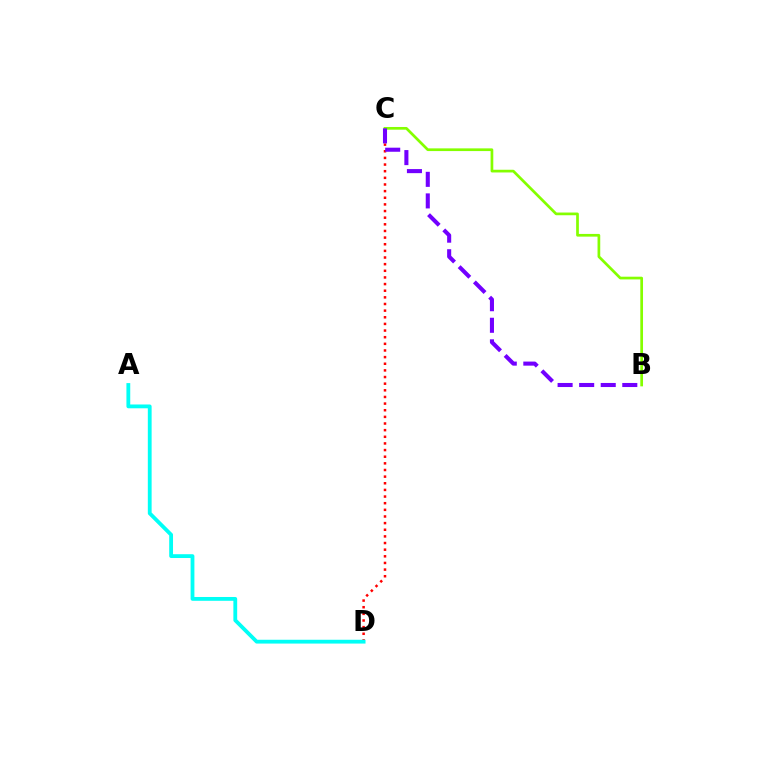{('C', 'D'): [{'color': '#ff0000', 'line_style': 'dotted', 'thickness': 1.8}], ('B', 'C'): [{'color': '#84ff00', 'line_style': 'solid', 'thickness': 1.95}, {'color': '#7200ff', 'line_style': 'dashed', 'thickness': 2.93}], ('A', 'D'): [{'color': '#00fff6', 'line_style': 'solid', 'thickness': 2.74}]}